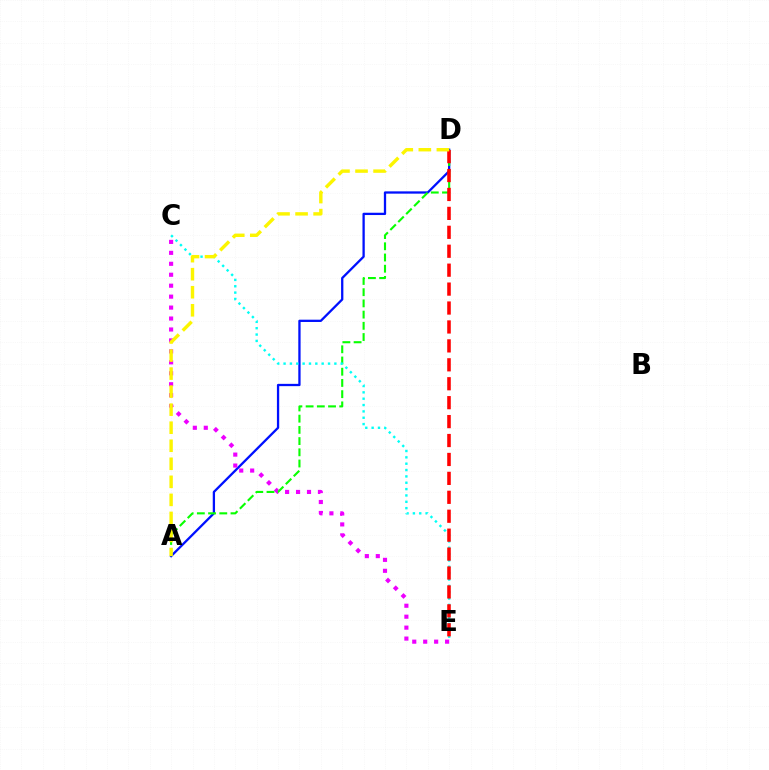{('A', 'D'): [{'color': '#0010ff', 'line_style': 'solid', 'thickness': 1.65}, {'color': '#08ff00', 'line_style': 'dashed', 'thickness': 1.52}, {'color': '#fcf500', 'line_style': 'dashed', 'thickness': 2.45}], ('C', 'E'): [{'color': '#ee00ff', 'line_style': 'dotted', 'thickness': 2.97}, {'color': '#00fff6', 'line_style': 'dotted', 'thickness': 1.73}], ('D', 'E'): [{'color': '#ff0000', 'line_style': 'dashed', 'thickness': 2.57}]}